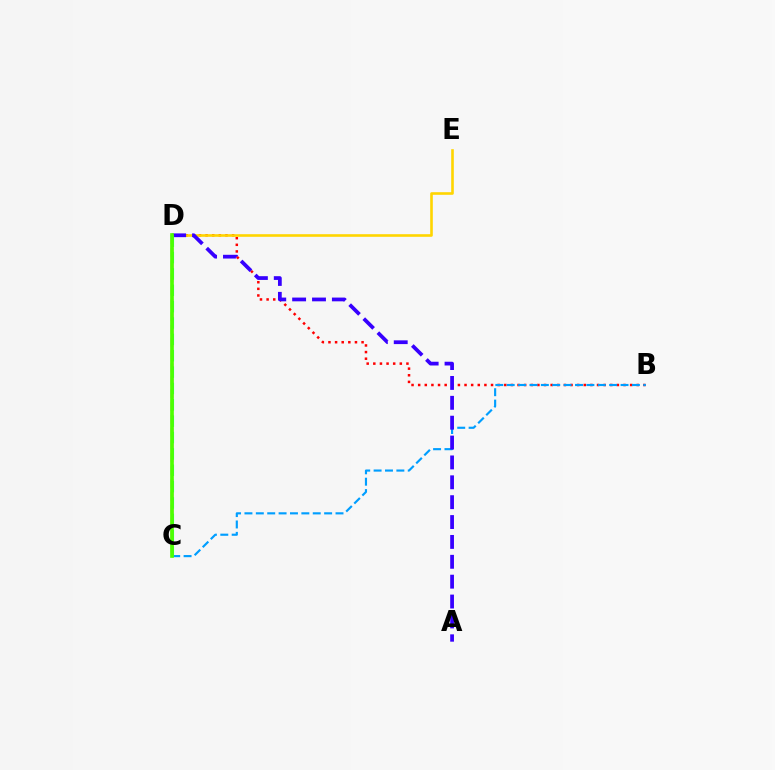{('B', 'D'): [{'color': '#ff0000', 'line_style': 'dotted', 'thickness': 1.8}], ('D', 'E'): [{'color': '#ffd500', 'line_style': 'solid', 'thickness': 1.89}], ('C', 'D'): [{'color': '#ff00ed', 'line_style': 'dashed', 'thickness': 1.74}, {'color': '#00ff86', 'line_style': 'dashed', 'thickness': 2.22}, {'color': '#4fff00', 'line_style': 'solid', 'thickness': 2.64}], ('B', 'C'): [{'color': '#009eff', 'line_style': 'dashed', 'thickness': 1.55}], ('A', 'D'): [{'color': '#3700ff', 'line_style': 'dashed', 'thickness': 2.7}]}